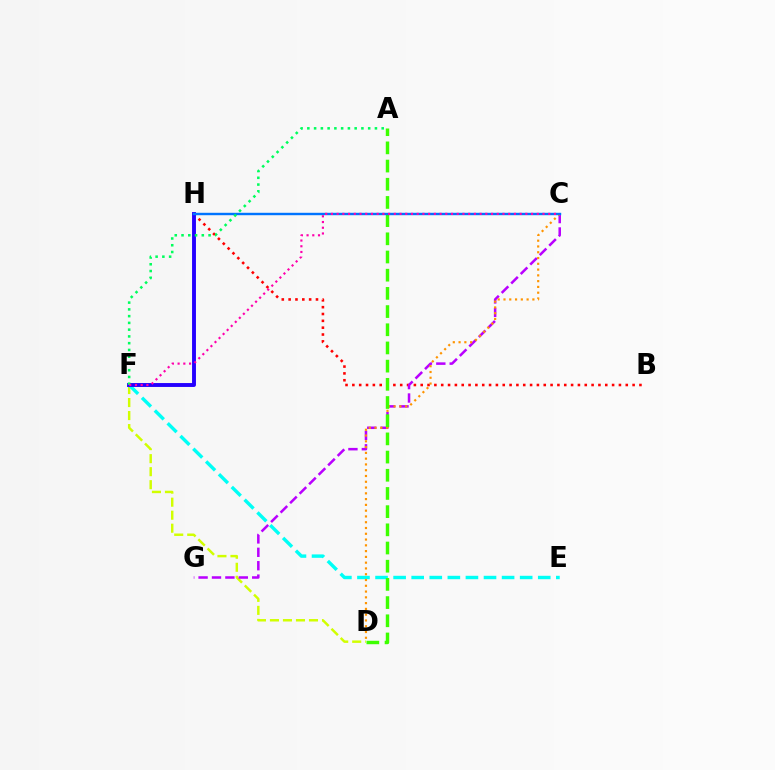{('D', 'F'): [{'color': '#d1ff00', 'line_style': 'dashed', 'thickness': 1.77}], ('B', 'H'): [{'color': '#ff0000', 'line_style': 'dotted', 'thickness': 1.86}], ('E', 'F'): [{'color': '#00fff6', 'line_style': 'dashed', 'thickness': 2.46}], ('C', 'G'): [{'color': '#b900ff', 'line_style': 'dashed', 'thickness': 1.82}], ('C', 'D'): [{'color': '#ff9400', 'line_style': 'dotted', 'thickness': 1.57}], ('A', 'D'): [{'color': '#3dff00', 'line_style': 'dashed', 'thickness': 2.47}], ('F', 'H'): [{'color': '#2500ff', 'line_style': 'solid', 'thickness': 2.81}], ('C', 'H'): [{'color': '#0074ff', 'line_style': 'solid', 'thickness': 1.74}], ('A', 'F'): [{'color': '#00ff5c', 'line_style': 'dotted', 'thickness': 1.84}], ('C', 'F'): [{'color': '#ff00ac', 'line_style': 'dotted', 'thickness': 1.55}]}